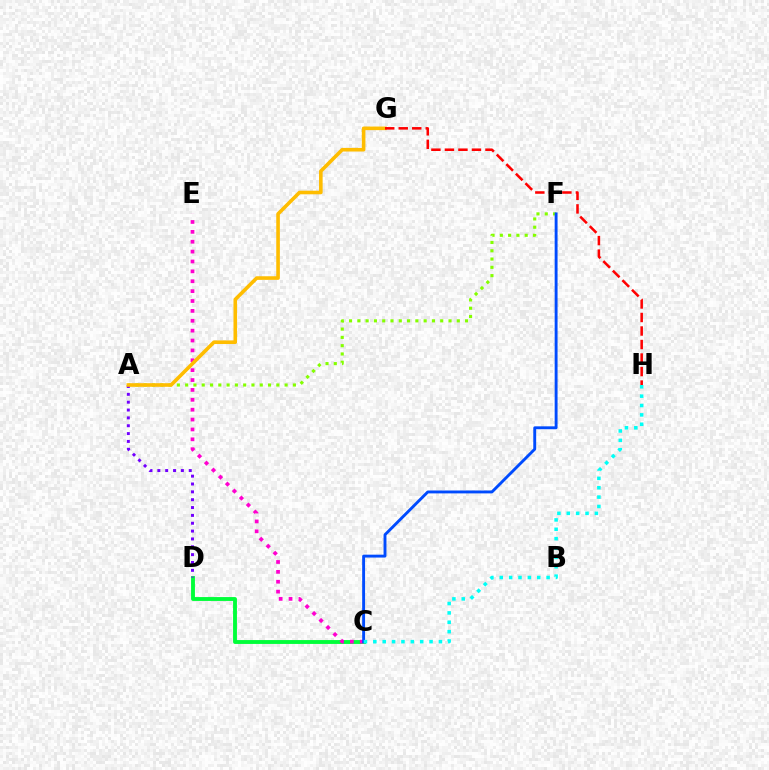{('A', 'F'): [{'color': '#84ff00', 'line_style': 'dotted', 'thickness': 2.25}], ('C', 'D'): [{'color': '#00ff39', 'line_style': 'solid', 'thickness': 2.79}], ('A', 'D'): [{'color': '#7200ff', 'line_style': 'dotted', 'thickness': 2.13}], ('C', 'E'): [{'color': '#ff00cf', 'line_style': 'dotted', 'thickness': 2.68}], ('C', 'F'): [{'color': '#004bff', 'line_style': 'solid', 'thickness': 2.08}], ('C', 'H'): [{'color': '#00fff6', 'line_style': 'dotted', 'thickness': 2.55}], ('A', 'G'): [{'color': '#ffbd00', 'line_style': 'solid', 'thickness': 2.59}], ('G', 'H'): [{'color': '#ff0000', 'line_style': 'dashed', 'thickness': 1.84}]}